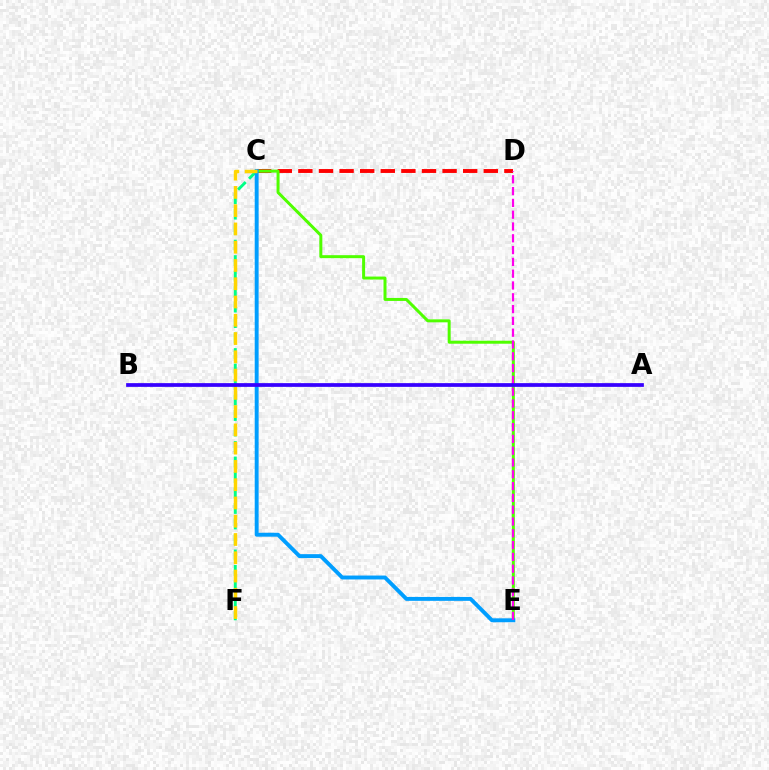{('C', 'F'): [{'color': '#00ff86', 'line_style': 'dashed', 'thickness': 2.1}, {'color': '#ffd500', 'line_style': 'dashed', 'thickness': 2.48}], ('C', 'D'): [{'color': '#ff0000', 'line_style': 'dashed', 'thickness': 2.8}], ('C', 'E'): [{'color': '#4fff00', 'line_style': 'solid', 'thickness': 2.15}, {'color': '#009eff', 'line_style': 'solid', 'thickness': 2.82}], ('D', 'E'): [{'color': '#ff00ed', 'line_style': 'dashed', 'thickness': 1.6}], ('A', 'B'): [{'color': '#3700ff', 'line_style': 'solid', 'thickness': 2.68}]}